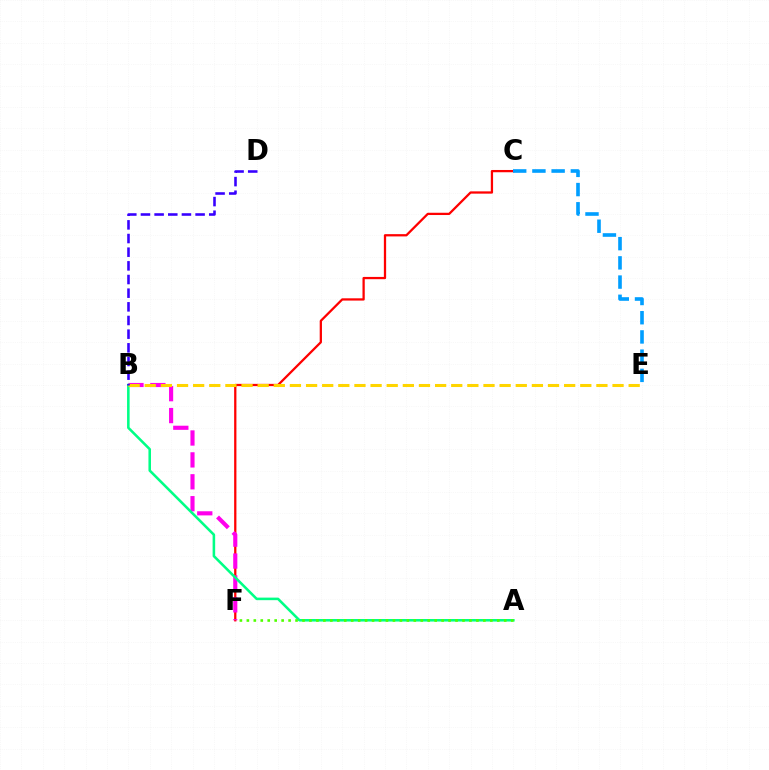{('C', 'F'): [{'color': '#ff0000', 'line_style': 'solid', 'thickness': 1.63}], ('B', 'F'): [{'color': '#ff00ed', 'line_style': 'dashed', 'thickness': 2.98}], ('A', 'B'): [{'color': '#00ff86', 'line_style': 'solid', 'thickness': 1.84}], ('B', 'E'): [{'color': '#ffd500', 'line_style': 'dashed', 'thickness': 2.19}], ('C', 'E'): [{'color': '#009eff', 'line_style': 'dashed', 'thickness': 2.61}], ('A', 'F'): [{'color': '#4fff00', 'line_style': 'dotted', 'thickness': 1.89}], ('B', 'D'): [{'color': '#3700ff', 'line_style': 'dashed', 'thickness': 1.86}]}